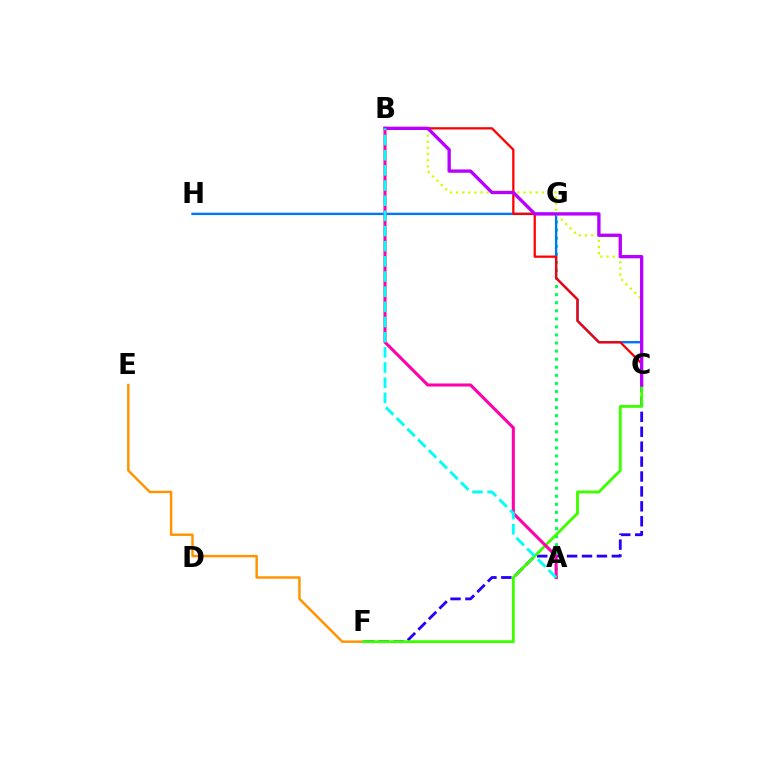{('C', 'F'): [{'color': '#2500ff', 'line_style': 'dashed', 'thickness': 2.03}, {'color': '#3dff00', 'line_style': 'solid', 'thickness': 2.06}], ('A', 'G'): [{'color': '#00ff5c', 'line_style': 'dotted', 'thickness': 2.19}], ('C', 'H'): [{'color': '#0074ff', 'line_style': 'solid', 'thickness': 1.7}], ('B', 'C'): [{'color': '#ff0000', 'line_style': 'solid', 'thickness': 1.63}, {'color': '#d1ff00', 'line_style': 'dotted', 'thickness': 1.66}, {'color': '#b900ff', 'line_style': 'solid', 'thickness': 2.39}], ('E', 'F'): [{'color': '#ff9400', 'line_style': 'solid', 'thickness': 1.78}], ('A', 'B'): [{'color': '#ff00ac', 'line_style': 'solid', 'thickness': 2.22}, {'color': '#00fff6', 'line_style': 'dashed', 'thickness': 2.06}]}